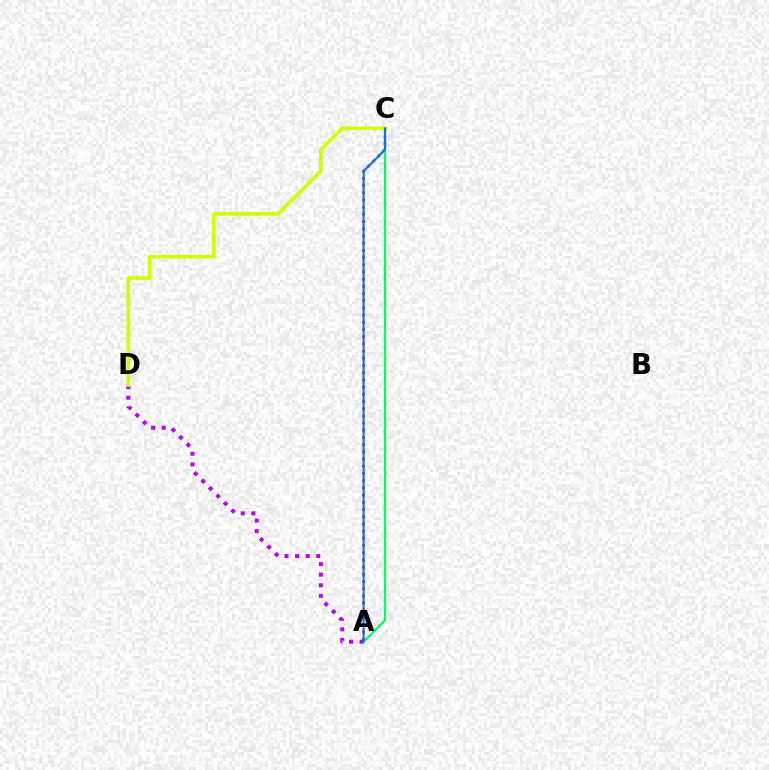{('A', 'D'): [{'color': '#b900ff', 'line_style': 'dotted', 'thickness': 2.87}], ('A', 'C'): [{'color': '#ff0000', 'line_style': 'dotted', 'thickness': 1.96}, {'color': '#00ff5c', 'line_style': 'solid', 'thickness': 1.57}, {'color': '#0074ff', 'line_style': 'solid', 'thickness': 1.5}], ('C', 'D'): [{'color': '#d1ff00', 'line_style': 'solid', 'thickness': 2.62}]}